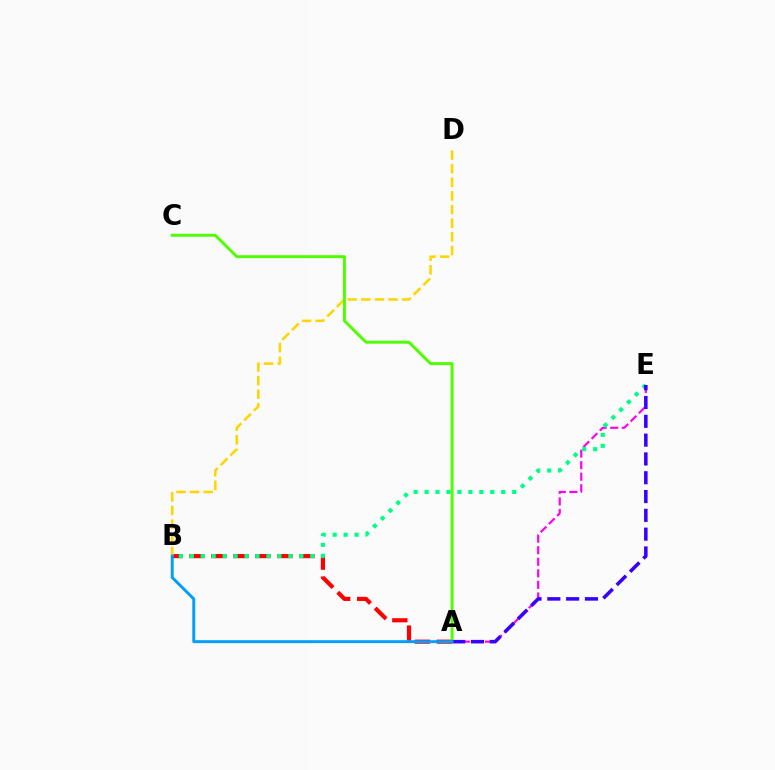{('A', 'B'): [{'color': '#ff0000', 'line_style': 'dashed', 'thickness': 2.99}, {'color': '#009eff', 'line_style': 'solid', 'thickness': 2.11}], ('A', 'E'): [{'color': '#ff00ed', 'line_style': 'dashed', 'thickness': 1.57}, {'color': '#3700ff', 'line_style': 'dashed', 'thickness': 2.55}], ('B', 'E'): [{'color': '#00ff86', 'line_style': 'dotted', 'thickness': 2.98}], ('B', 'D'): [{'color': '#ffd500', 'line_style': 'dashed', 'thickness': 1.85}], ('A', 'C'): [{'color': '#4fff00', 'line_style': 'solid', 'thickness': 2.12}]}